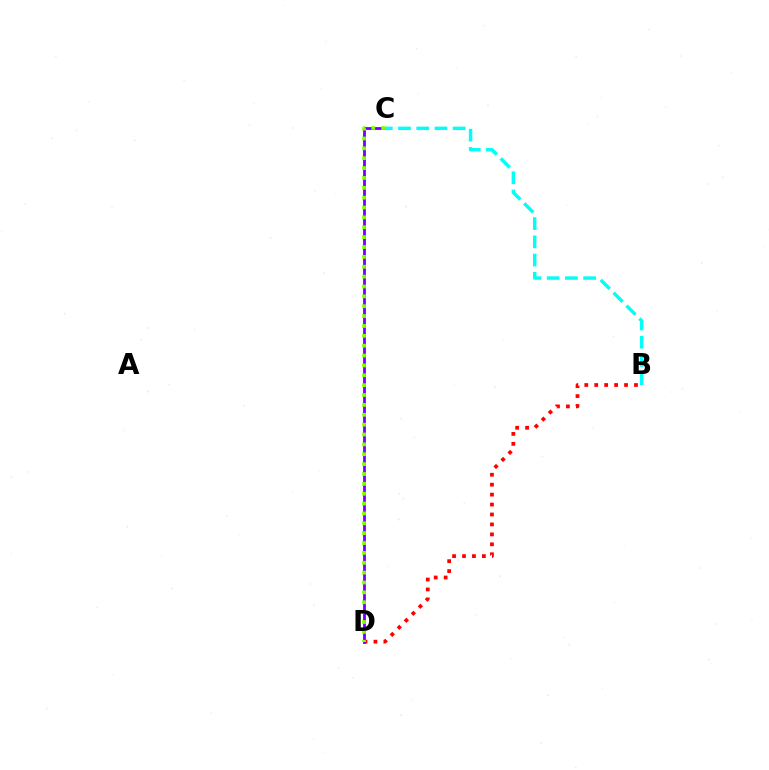{('B', 'D'): [{'color': '#ff0000', 'line_style': 'dotted', 'thickness': 2.7}], ('C', 'D'): [{'color': '#7200ff', 'line_style': 'solid', 'thickness': 2.01}, {'color': '#84ff00', 'line_style': 'dotted', 'thickness': 2.68}], ('B', 'C'): [{'color': '#00fff6', 'line_style': 'dashed', 'thickness': 2.48}]}